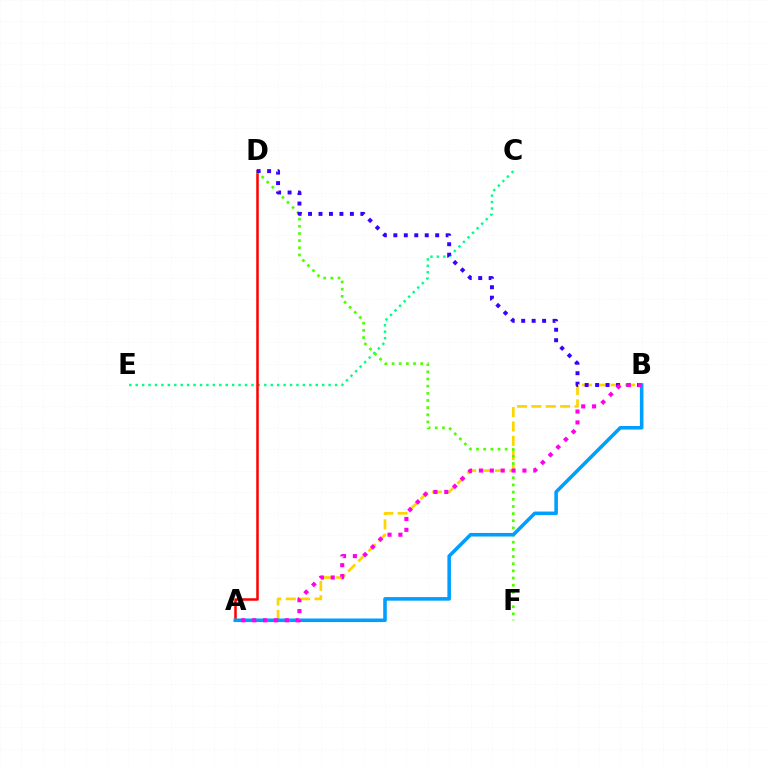{('C', 'E'): [{'color': '#00ff86', 'line_style': 'dotted', 'thickness': 1.75}], ('A', 'D'): [{'color': '#ff0000', 'line_style': 'solid', 'thickness': 1.81}], ('A', 'B'): [{'color': '#ffd500', 'line_style': 'dashed', 'thickness': 1.95}, {'color': '#009eff', 'line_style': 'solid', 'thickness': 2.57}, {'color': '#ff00ed', 'line_style': 'dotted', 'thickness': 2.96}], ('D', 'F'): [{'color': '#4fff00', 'line_style': 'dotted', 'thickness': 1.95}], ('B', 'D'): [{'color': '#3700ff', 'line_style': 'dotted', 'thickness': 2.84}]}